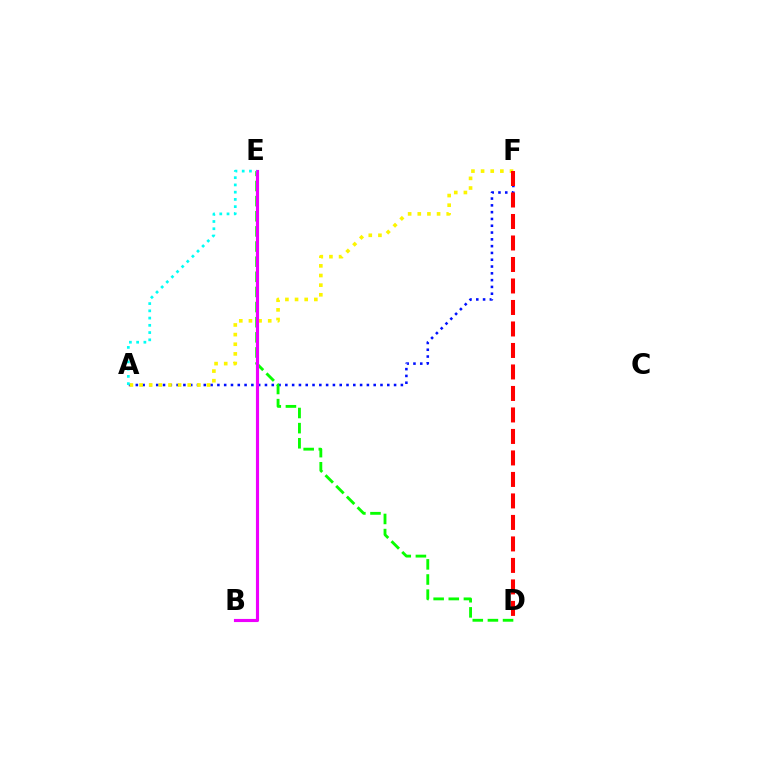{('A', 'F'): [{'color': '#0010ff', 'line_style': 'dotted', 'thickness': 1.85}, {'color': '#fcf500', 'line_style': 'dotted', 'thickness': 2.62}], ('D', 'E'): [{'color': '#08ff00', 'line_style': 'dashed', 'thickness': 2.06}], ('B', 'E'): [{'color': '#ee00ff', 'line_style': 'solid', 'thickness': 2.25}], ('A', 'E'): [{'color': '#00fff6', 'line_style': 'dotted', 'thickness': 1.97}], ('D', 'F'): [{'color': '#ff0000', 'line_style': 'dashed', 'thickness': 2.92}]}